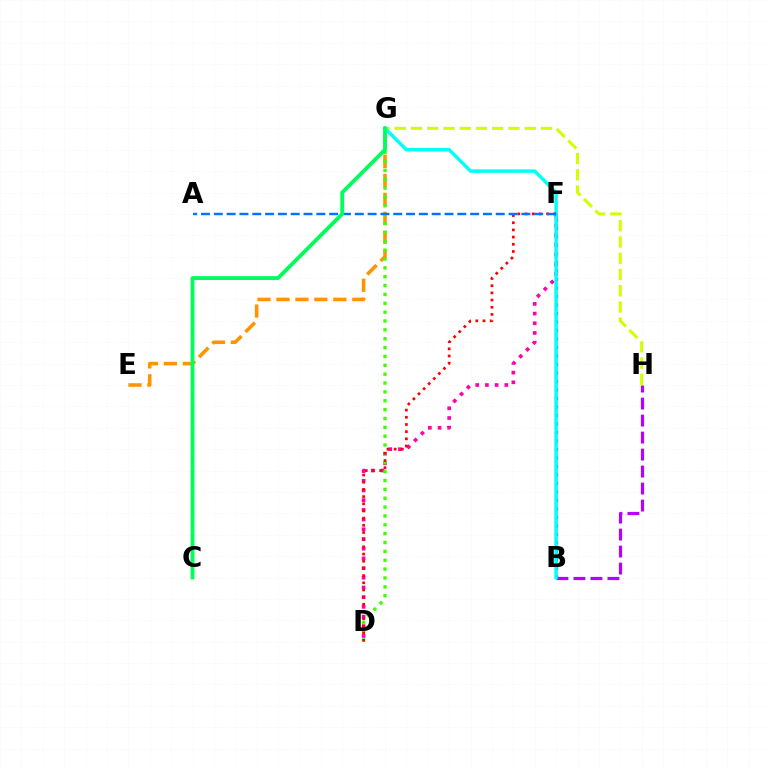{('B', 'F'): [{'color': '#2500ff', 'line_style': 'dotted', 'thickness': 2.31}], ('G', 'H'): [{'color': '#d1ff00', 'line_style': 'dashed', 'thickness': 2.21}], ('B', 'H'): [{'color': '#b900ff', 'line_style': 'dashed', 'thickness': 2.31}], ('E', 'G'): [{'color': '#ff9400', 'line_style': 'dashed', 'thickness': 2.58}], ('D', 'F'): [{'color': '#ff00ac', 'line_style': 'dotted', 'thickness': 2.64}, {'color': '#ff0000', 'line_style': 'dotted', 'thickness': 1.95}], ('D', 'G'): [{'color': '#3dff00', 'line_style': 'dotted', 'thickness': 2.41}], ('B', 'G'): [{'color': '#00fff6', 'line_style': 'solid', 'thickness': 2.48}], ('A', 'F'): [{'color': '#0074ff', 'line_style': 'dashed', 'thickness': 1.74}], ('C', 'G'): [{'color': '#00ff5c', 'line_style': 'solid', 'thickness': 2.76}]}